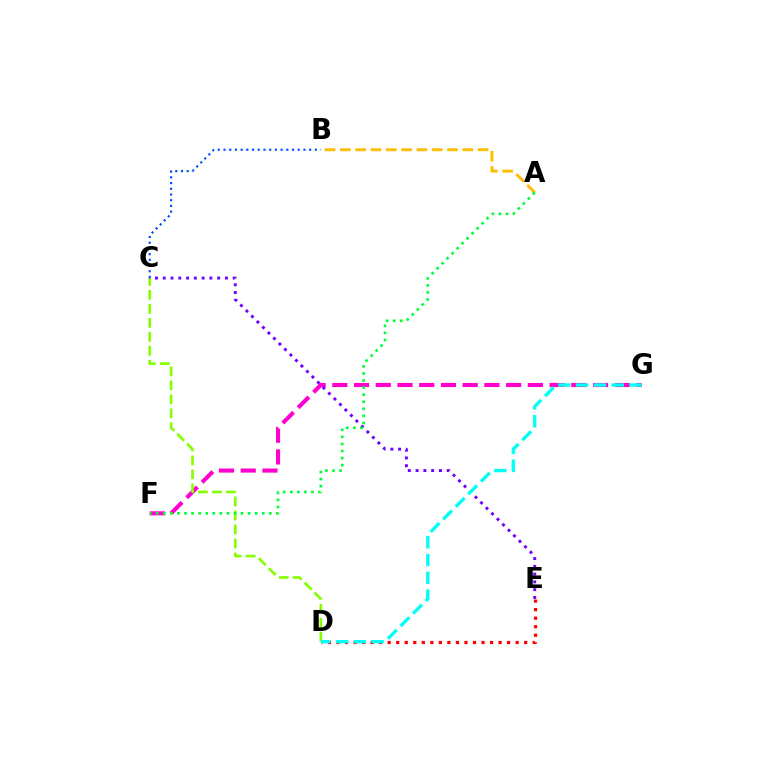{('F', 'G'): [{'color': '#ff00cf', 'line_style': 'dashed', 'thickness': 2.95}], ('B', 'C'): [{'color': '#004bff', 'line_style': 'dotted', 'thickness': 1.55}], ('C', 'D'): [{'color': '#84ff00', 'line_style': 'dashed', 'thickness': 1.9}], ('C', 'E'): [{'color': '#7200ff', 'line_style': 'dotted', 'thickness': 2.11}], ('D', 'E'): [{'color': '#ff0000', 'line_style': 'dotted', 'thickness': 2.32}], ('D', 'G'): [{'color': '#00fff6', 'line_style': 'dashed', 'thickness': 2.42}], ('A', 'B'): [{'color': '#ffbd00', 'line_style': 'dashed', 'thickness': 2.08}], ('A', 'F'): [{'color': '#00ff39', 'line_style': 'dotted', 'thickness': 1.92}]}